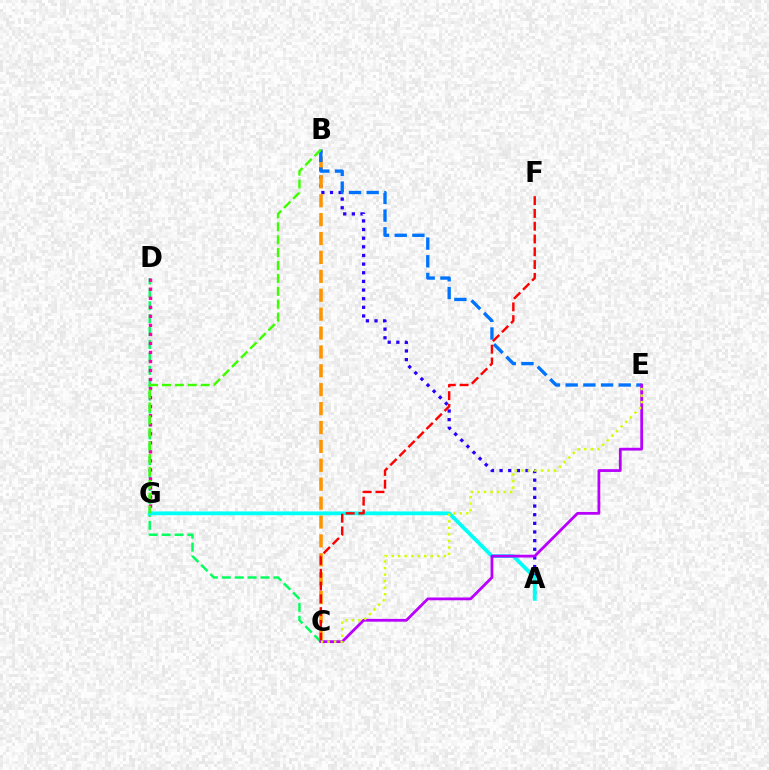{('C', 'D'): [{'color': '#00ff5c', 'line_style': 'dashed', 'thickness': 1.75}], ('A', 'B'): [{'color': '#2500ff', 'line_style': 'dotted', 'thickness': 2.35}], ('B', 'C'): [{'color': '#ff9400', 'line_style': 'dashed', 'thickness': 2.57}], ('A', 'G'): [{'color': '#00fff6', 'line_style': 'solid', 'thickness': 2.72}], ('B', 'E'): [{'color': '#0074ff', 'line_style': 'dashed', 'thickness': 2.4}], ('D', 'G'): [{'color': '#ff00ac', 'line_style': 'dotted', 'thickness': 2.45}], ('B', 'G'): [{'color': '#3dff00', 'line_style': 'dashed', 'thickness': 1.75}], ('C', 'F'): [{'color': '#ff0000', 'line_style': 'dashed', 'thickness': 1.74}], ('C', 'E'): [{'color': '#b900ff', 'line_style': 'solid', 'thickness': 2.01}, {'color': '#d1ff00', 'line_style': 'dotted', 'thickness': 1.77}]}